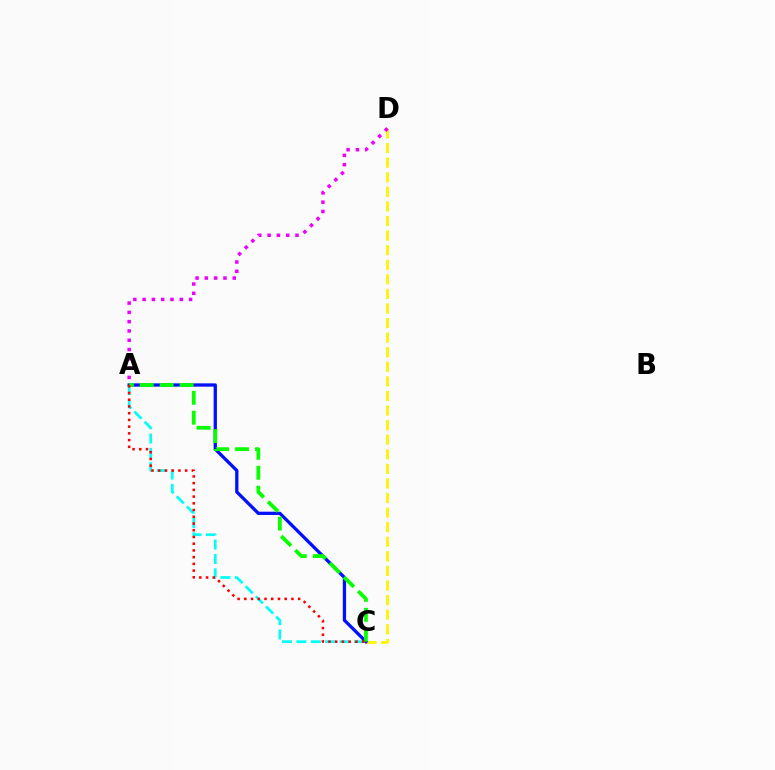{('C', 'D'): [{'color': '#fcf500', 'line_style': 'dashed', 'thickness': 1.98}], ('A', 'C'): [{'color': '#00fff6', 'line_style': 'dashed', 'thickness': 1.95}, {'color': '#0010ff', 'line_style': 'solid', 'thickness': 2.36}, {'color': '#08ff00', 'line_style': 'dashed', 'thickness': 2.71}, {'color': '#ff0000', 'line_style': 'dotted', 'thickness': 1.83}], ('A', 'D'): [{'color': '#ee00ff', 'line_style': 'dotted', 'thickness': 2.53}]}